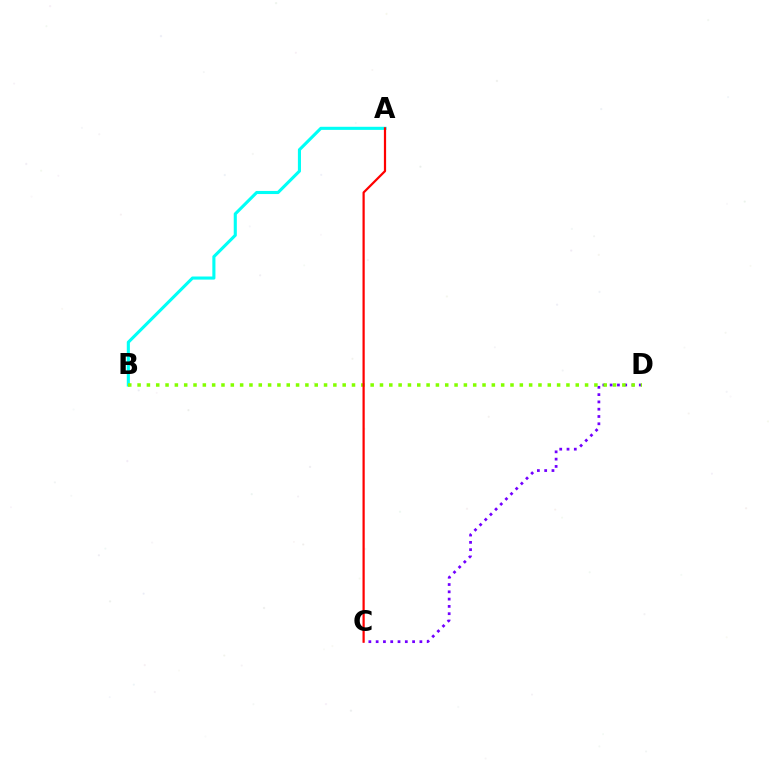{('C', 'D'): [{'color': '#7200ff', 'line_style': 'dotted', 'thickness': 1.98}], ('A', 'B'): [{'color': '#00fff6', 'line_style': 'solid', 'thickness': 2.23}], ('B', 'D'): [{'color': '#84ff00', 'line_style': 'dotted', 'thickness': 2.53}], ('A', 'C'): [{'color': '#ff0000', 'line_style': 'solid', 'thickness': 1.6}]}